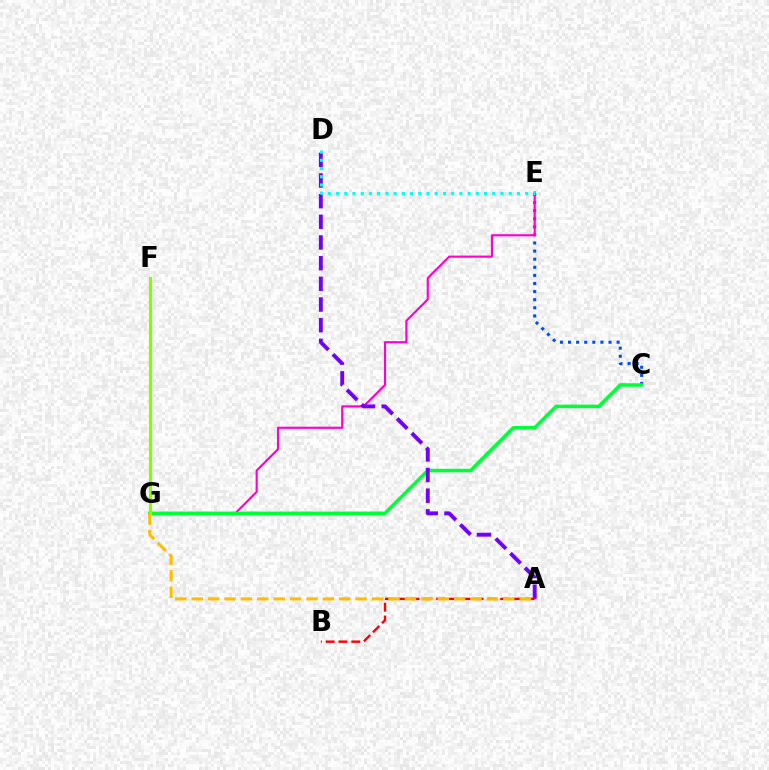{('C', 'E'): [{'color': '#004bff', 'line_style': 'dotted', 'thickness': 2.2}], ('E', 'G'): [{'color': '#ff00cf', 'line_style': 'solid', 'thickness': 1.54}], ('C', 'G'): [{'color': '#00ff39', 'line_style': 'solid', 'thickness': 2.54}], ('A', 'D'): [{'color': '#7200ff', 'line_style': 'dashed', 'thickness': 2.81}], ('D', 'E'): [{'color': '#00fff6', 'line_style': 'dotted', 'thickness': 2.23}], ('A', 'B'): [{'color': '#ff0000', 'line_style': 'dashed', 'thickness': 1.74}], ('F', 'G'): [{'color': '#84ff00', 'line_style': 'solid', 'thickness': 2.27}], ('A', 'G'): [{'color': '#ffbd00', 'line_style': 'dashed', 'thickness': 2.23}]}